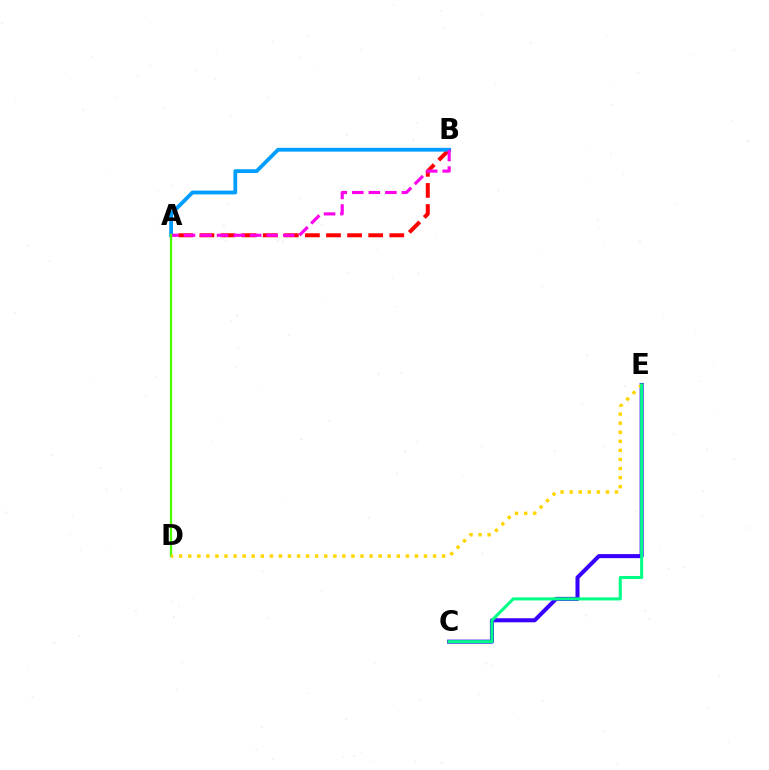{('C', 'E'): [{'color': '#3700ff', 'line_style': 'solid', 'thickness': 2.9}, {'color': '#00ff86', 'line_style': 'solid', 'thickness': 2.21}], ('A', 'B'): [{'color': '#ff0000', 'line_style': 'dashed', 'thickness': 2.87}, {'color': '#009eff', 'line_style': 'solid', 'thickness': 2.74}, {'color': '#ff00ed', 'line_style': 'dashed', 'thickness': 2.25}], ('A', 'D'): [{'color': '#4fff00', 'line_style': 'solid', 'thickness': 1.63}], ('D', 'E'): [{'color': '#ffd500', 'line_style': 'dotted', 'thickness': 2.46}]}